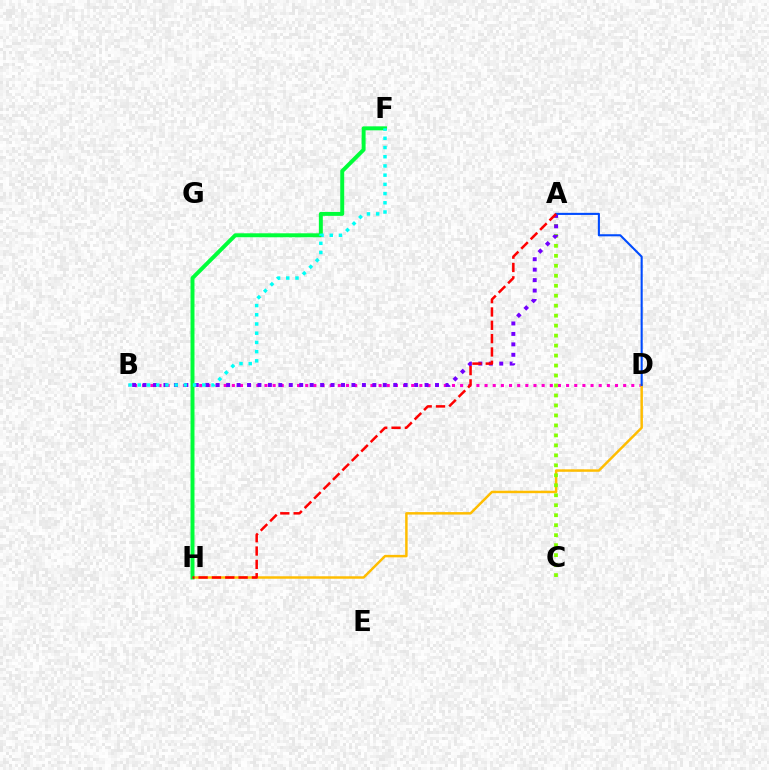{('B', 'D'): [{'color': '#ff00cf', 'line_style': 'dotted', 'thickness': 2.21}], ('D', 'H'): [{'color': '#ffbd00', 'line_style': 'solid', 'thickness': 1.78}], ('A', 'C'): [{'color': '#84ff00', 'line_style': 'dotted', 'thickness': 2.71}], ('A', 'B'): [{'color': '#7200ff', 'line_style': 'dotted', 'thickness': 2.84}], ('F', 'H'): [{'color': '#00ff39', 'line_style': 'solid', 'thickness': 2.85}], ('A', 'D'): [{'color': '#004bff', 'line_style': 'solid', 'thickness': 1.51}], ('B', 'F'): [{'color': '#00fff6', 'line_style': 'dotted', 'thickness': 2.5}], ('A', 'H'): [{'color': '#ff0000', 'line_style': 'dashed', 'thickness': 1.81}]}